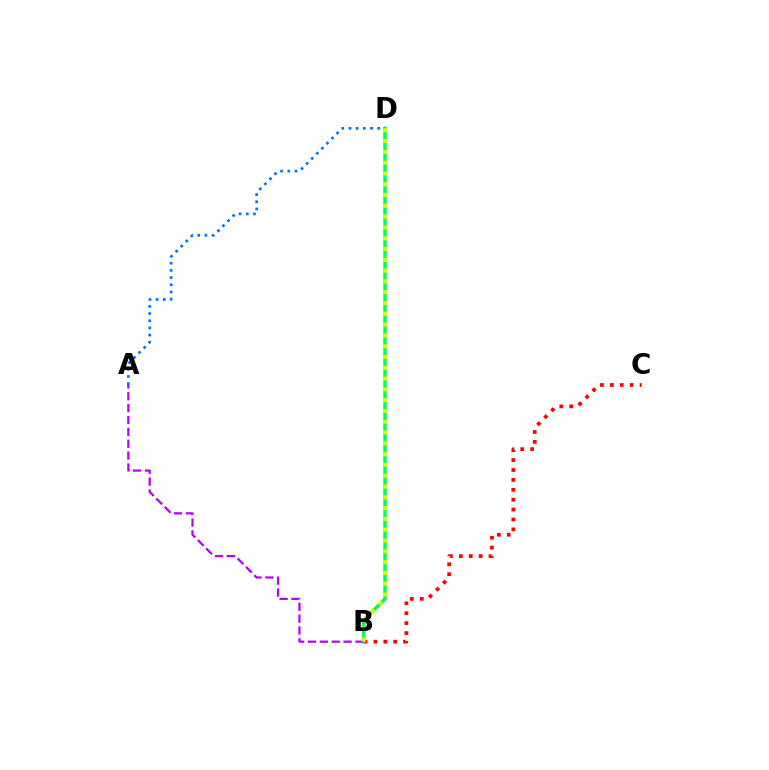{('B', 'C'): [{'color': '#ff0000', 'line_style': 'dotted', 'thickness': 2.69}], ('B', 'D'): [{'color': '#00ff5c', 'line_style': 'solid', 'thickness': 2.54}, {'color': '#d1ff00', 'line_style': 'dotted', 'thickness': 2.93}], ('A', 'B'): [{'color': '#b900ff', 'line_style': 'dashed', 'thickness': 1.61}], ('A', 'D'): [{'color': '#0074ff', 'line_style': 'dotted', 'thickness': 1.95}]}